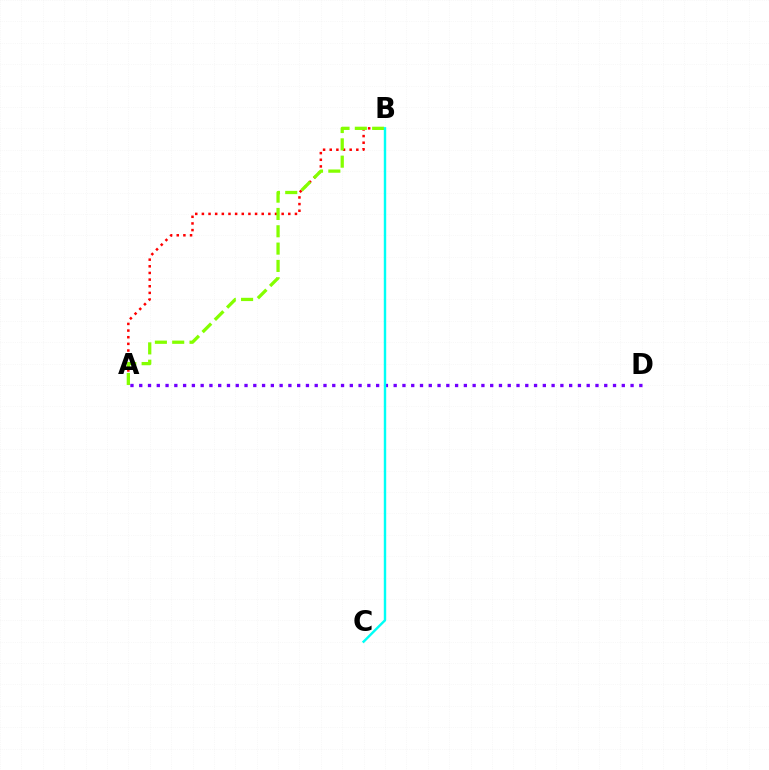{('A', 'B'): [{'color': '#ff0000', 'line_style': 'dotted', 'thickness': 1.81}, {'color': '#84ff00', 'line_style': 'dashed', 'thickness': 2.35}], ('A', 'D'): [{'color': '#7200ff', 'line_style': 'dotted', 'thickness': 2.38}], ('B', 'C'): [{'color': '#00fff6', 'line_style': 'solid', 'thickness': 1.74}]}